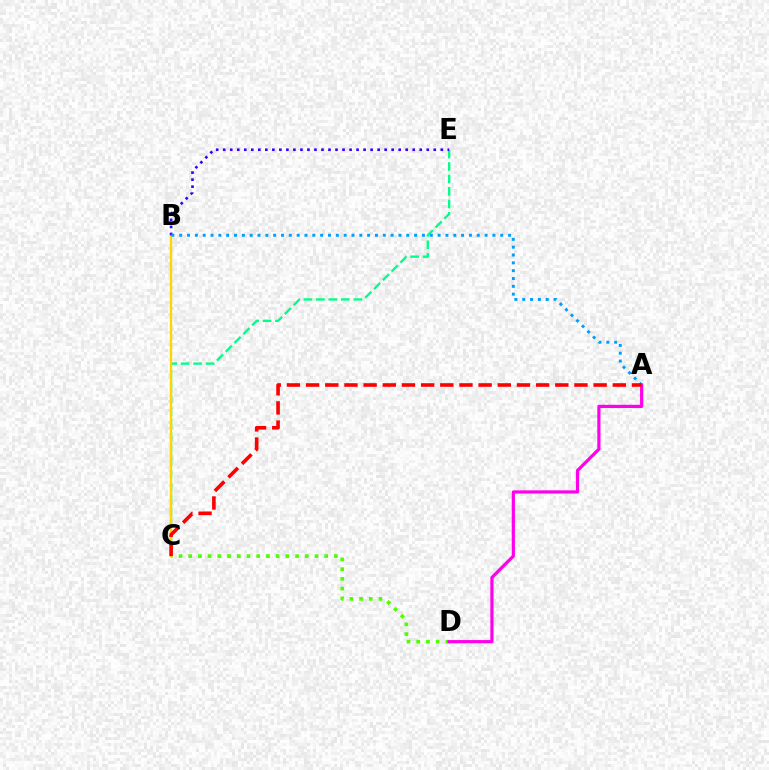{('C', 'E'): [{'color': '#00ff86', 'line_style': 'dashed', 'thickness': 1.69}], ('C', 'D'): [{'color': '#4fff00', 'line_style': 'dotted', 'thickness': 2.64}], ('B', 'C'): [{'color': '#ffd500', 'line_style': 'solid', 'thickness': 1.71}], ('B', 'E'): [{'color': '#3700ff', 'line_style': 'dotted', 'thickness': 1.91}], ('A', 'D'): [{'color': '#ff00ed', 'line_style': 'solid', 'thickness': 2.3}], ('A', 'B'): [{'color': '#009eff', 'line_style': 'dotted', 'thickness': 2.13}], ('A', 'C'): [{'color': '#ff0000', 'line_style': 'dashed', 'thickness': 2.6}]}